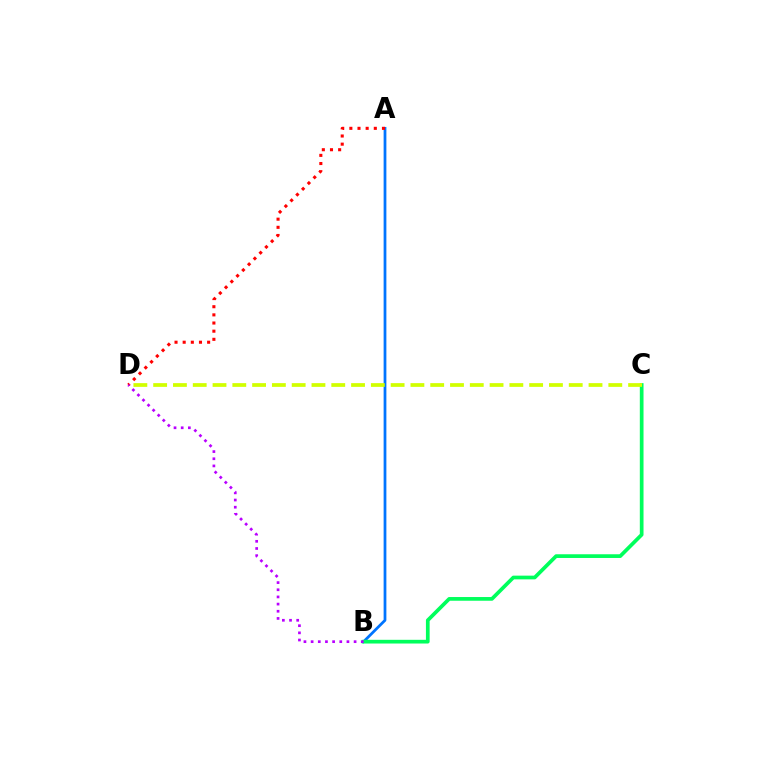{('A', 'B'): [{'color': '#0074ff', 'line_style': 'solid', 'thickness': 1.99}], ('A', 'D'): [{'color': '#ff0000', 'line_style': 'dotted', 'thickness': 2.21}], ('B', 'C'): [{'color': '#00ff5c', 'line_style': 'solid', 'thickness': 2.67}], ('B', 'D'): [{'color': '#b900ff', 'line_style': 'dotted', 'thickness': 1.95}], ('C', 'D'): [{'color': '#d1ff00', 'line_style': 'dashed', 'thickness': 2.69}]}